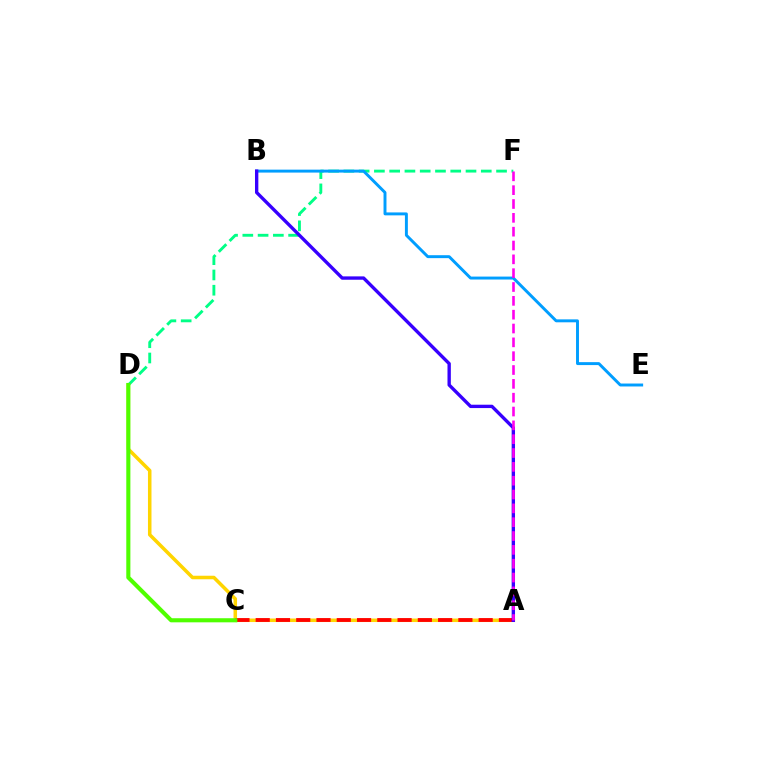{('D', 'F'): [{'color': '#00ff86', 'line_style': 'dashed', 'thickness': 2.07}], ('A', 'D'): [{'color': '#ffd500', 'line_style': 'solid', 'thickness': 2.54}], ('A', 'C'): [{'color': '#ff0000', 'line_style': 'dashed', 'thickness': 2.75}], ('C', 'D'): [{'color': '#4fff00', 'line_style': 'solid', 'thickness': 2.95}], ('B', 'E'): [{'color': '#009eff', 'line_style': 'solid', 'thickness': 2.11}], ('A', 'B'): [{'color': '#3700ff', 'line_style': 'solid', 'thickness': 2.42}], ('A', 'F'): [{'color': '#ff00ed', 'line_style': 'dashed', 'thickness': 1.88}]}